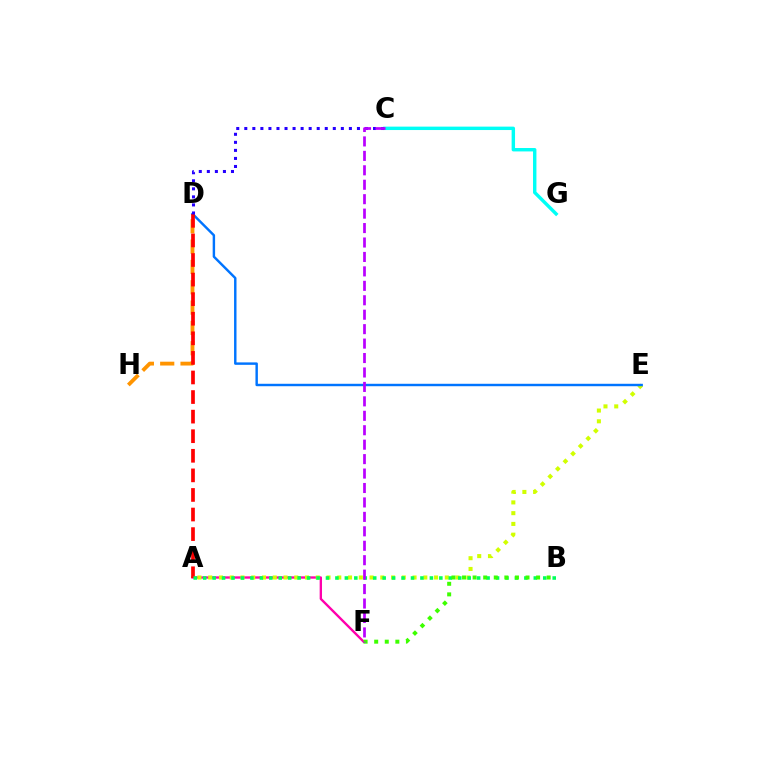{('A', 'F'): [{'color': '#ff00ac', 'line_style': 'solid', 'thickness': 1.7}], ('A', 'E'): [{'color': '#d1ff00', 'line_style': 'dotted', 'thickness': 2.92}], ('D', 'E'): [{'color': '#0074ff', 'line_style': 'solid', 'thickness': 1.75}], ('D', 'H'): [{'color': '#ff9400', 'line_style': 'dashed', 'thickness': 2.76}], ('C', 'G'): [{'color': '#00fff6', 'line_style': 'solid', 'thickness': 2.46}], ('A', 'D'): [{'color': '#ff0000', 'line_style': 'dashed', 'thickness': 2.66}], ('A', 'B'): [{'color': '#00ff5c', 'line_style': 'dotted', 'thickness': 2.57}], ('C', 'D'): [{'color': '#2500ff', 'line_style': 'dotted', 'thickness': 2.19}], ('B', 'F'): [{'color': '#3dff00', 'line_style': 'dotted', 'thickness': 2.87}], ('C', 'F'): [{'color': '#b900ff', 'line_style': 'dashed', 'thickness': 1.96}]}